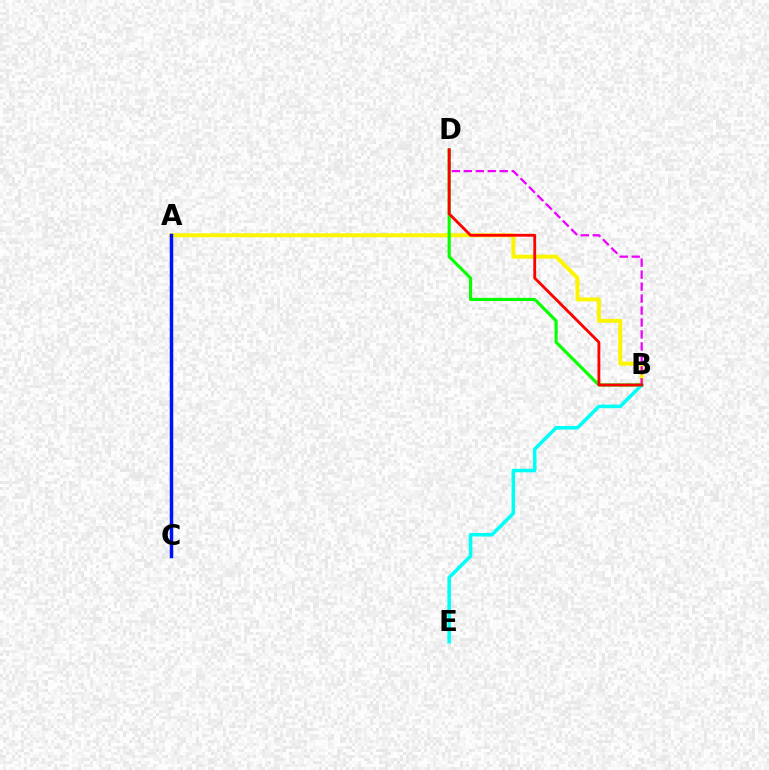{('A', 'B'): [{'color': '#fcf500', 'line_style': 'solid', 'thickness': 2.85}], ('B', 'D'): [{'color': '#08ff00', 'line_style': 'solid', 'thickness': 2.25}, {'color': '#ee00ff', 'line_style': 'dashed', 'thickness': 1.62}, {'color': '#ff0000', 'line_style': 'solid', 'thickness': 2.04}], ('B', 'E'): [{'color': '#00fff6', 'line_style': 'solid', 'thickness': 2.55}], ('A', 'C'): [{'color': '#0010ff', 'line_style': 'solid', 'thickness': 2.52}]}